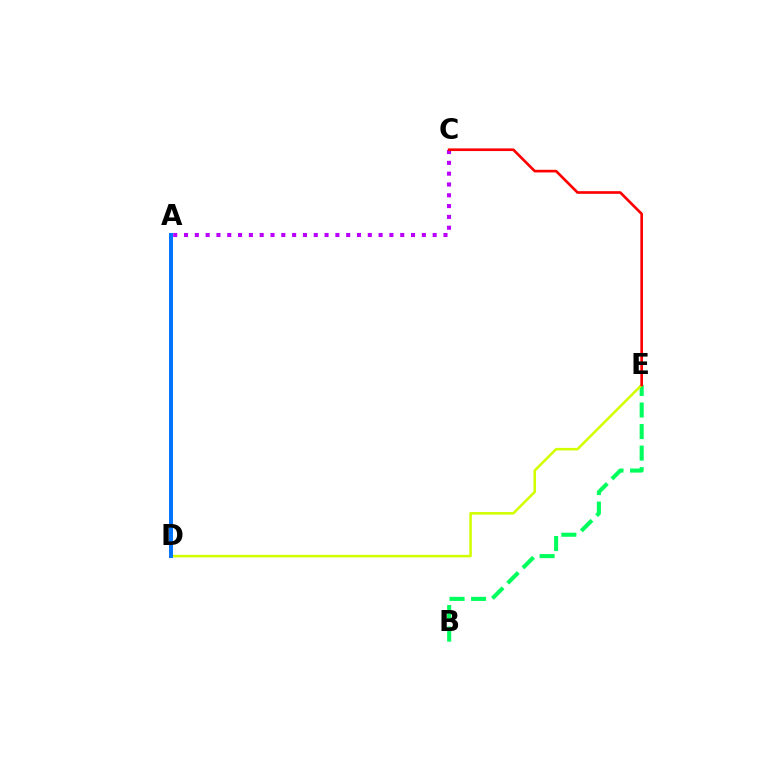{('B', 'E'): [{'color': '#00ff5c', 'line_style': 'dashed', 'thickness': 2.93}], ('D', 'E'): [{'color': '#d1ff00', 'line_style': 'solid', 'thickness': 1.84}], ('A', 'C'): [{'color': '#b900ff', 'line_style': 'dotted', 'thickness': 2.94}], ('A', 'D'): [{'color': '#0074ff', 'line_style': 'solid', 'thickness': 2.85}], ('C', 'E'): [{'color': '#ff0000', 'line_style': 'solid', 'thickness': 1.91}]}